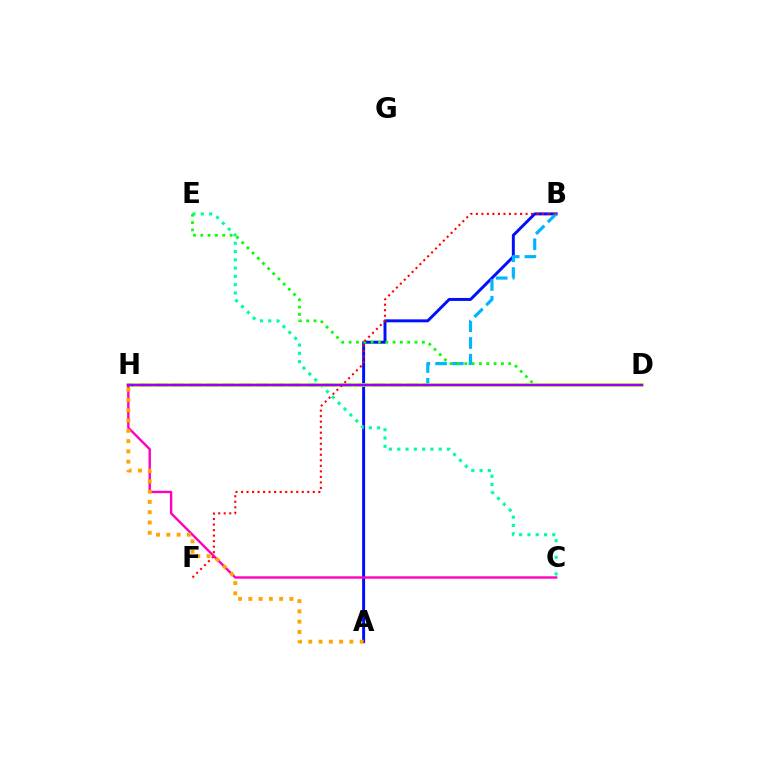{('A', 'B'): [{'color': '#0010ff', 'line_style': 'solid', 'thickness': 2.14}], ('B', 'H'): [{'color': '#00b5ff', 'line_style': 'dashed', 'thickness': 2.27}], ('C', 'E'): [{'color': '#00ff9d', 'line_style': 'dotted', 'thickness': 2.25}], ('D', 'E'): [{'color': '#08ff00', 'line_style': 'dotted', 'thickness': 1.99}], ('D', 'H'): [{'color': '#b3ff00', 'line_style': 'solid', 'thickness': 2.56}, {'color': '#9b00ff', 'line_style': 'solid', 'thickness': 1.7}], ('B', 'F'): [{'color': '#ff0000', 'line_style': 'dotted', 'thickness': 1.5}], ('C', 'H'): [{'color': '#ff00bd', 'line_style': 'solid', 'thickness': 1.72}], ('A', 'H'): [{'color': '#ffa500', 'line_style': 'dotted', 'thickness': 2.79}]}